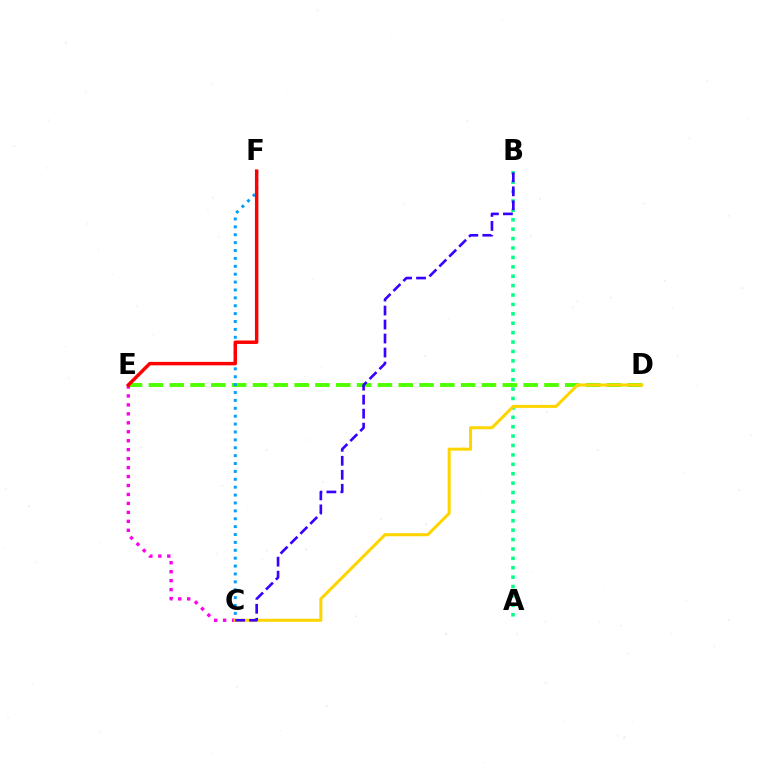{('D', 'E'): [{'color': '#4fff00', 'line_style': 'dashed', 'thickness': 2.83}], ('C', 'F'): [{'color': '#009eff', 'line_style': 'dotted', 'thickness': 2.14}], ('C', 'E'): [{'color': '#ff00ed', 'line_style': 'dotted', 'thickness': 2.43}], ('A', 'B'): [{'color': '#00ff86', 'line_style': 'dotted', 'thickness': 2.56}], ('C', 'D'): [{'color': '#ffd500', 'line_style': 'solid', 'thickness': 2.19}], ('E', 'F'): [{'color': '#ff0000', 'line_style': 'solid', 'thickness': 2.48}], ('B', 'C'): [{'color': '#3700ff', 'line_style': 'dashed', 'thickness': 1.9}]}